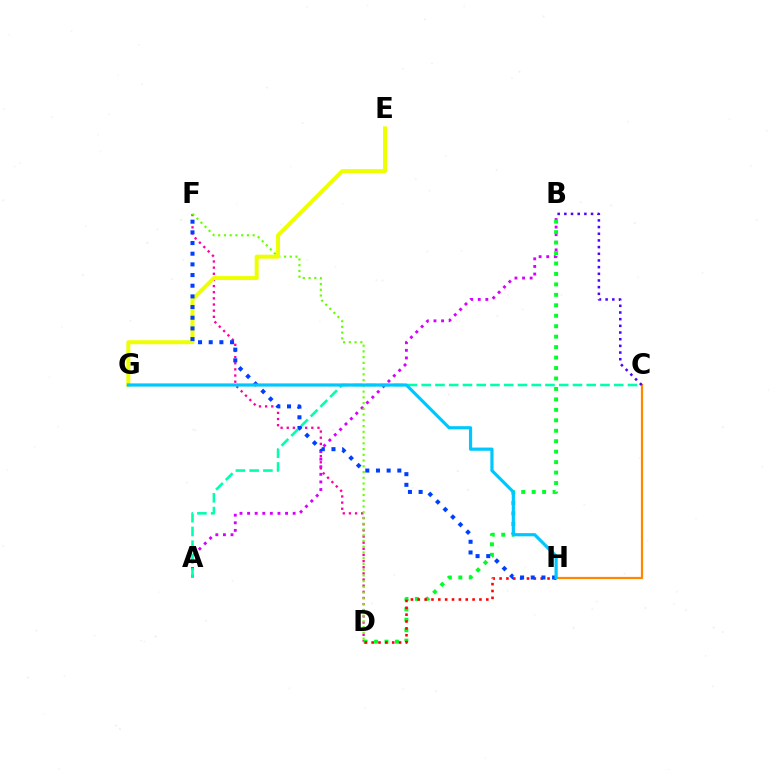{('D', 'F'): [{'color': '#ff00a0', 'line_style': 'dotted', 'thickness': 1.67}, {'color': '#66ff00', 'line_style': 'dotted', 'thickness': 1.56}], ('A', 'B'): [{'color': '#d600ff', 'line_style': 'dotted', 'thickness': 2.06}], ('C', 'H'): [{'color': '#ff8800', 'line_style': 'solid', 'thickness': 1.62}], ('A', 'C'): [{'color': '#00ffaf', 'line_style': 'dashed', 'thickness': 1.87}], ('B', 'D'): [{'color': '#00ff27', 'line_style': 'dotted', 'thickness': 2.84}], ('E', 'G'): [{'color': '#eeff00', 'line_style': 'solid', 'thickness': 2.86}], ('D', 'H'): [{'color': '#ff0000', 'line_style': 'dotted', 'thickness': 1.86}], ('B', 'C'): [{'color': '#4f00ff', 'line_style': 'dotted', 'thickness': 1.81}], ('F', 'H'): [{'color': '#003fff', 'line_style': 'dotted', 'thickness': 2.9}], ('G', 'H'): [{'color': '#00c7ff', 'line_style': 'solid', 'thickness': 2.3}]}